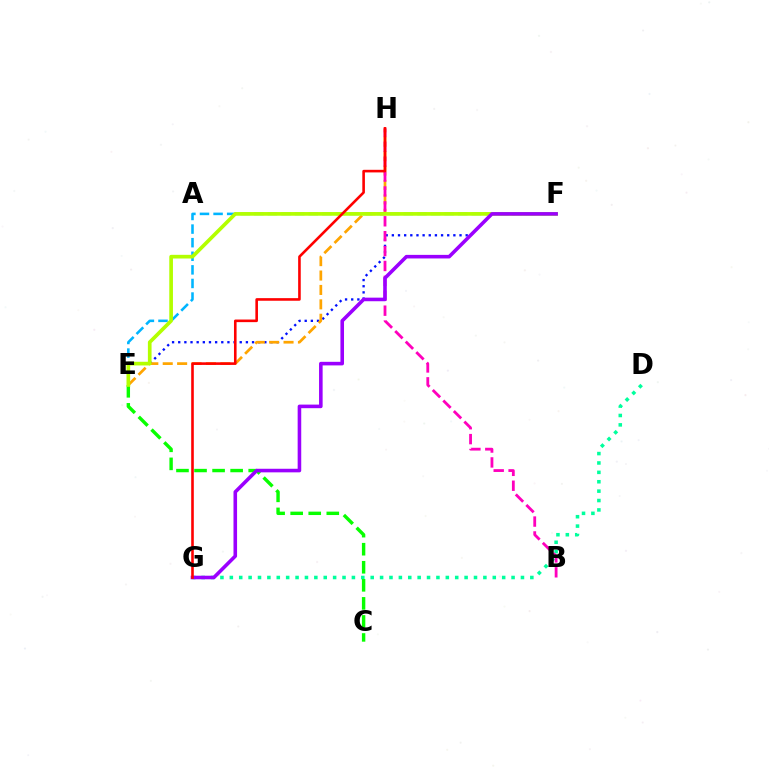{('D', 'G'): [{'color': '#00ff9d', 'line_style': 'dotted', 'thickness': 2.55}], ('E', 'F'): [{'color': '#0010ff', 'line_style': 'dotted', 'thickness': 1.67}, {'color': '#00b5ff', 'line_style': 'dashed', 'thickness': 1.85}, {'color': '#b3ff00', 'line_style': 'solid', 'thickness': 2.65}], ('C', 'E'): [{'color': '#08ff00', 'line_style': 'dashed', 'thickness': 2.45}], ('E', 'H'): [{'color': '#ffa500', 'line_style': 'dashed', 'thickness': 1.96}], ('B', 'H'): [{'color': '#ff00bd', 'line_style': 'dashed', 'thickness': 2.02}], ('F', 'G'): [{'color': '#9b00ff', 'line_style': 'solid', 'thickness': 2.58}], ('G', 'H'): [{'color': '#ff0000', 'line_style': 'solid', 'thickness': 1.88}]}